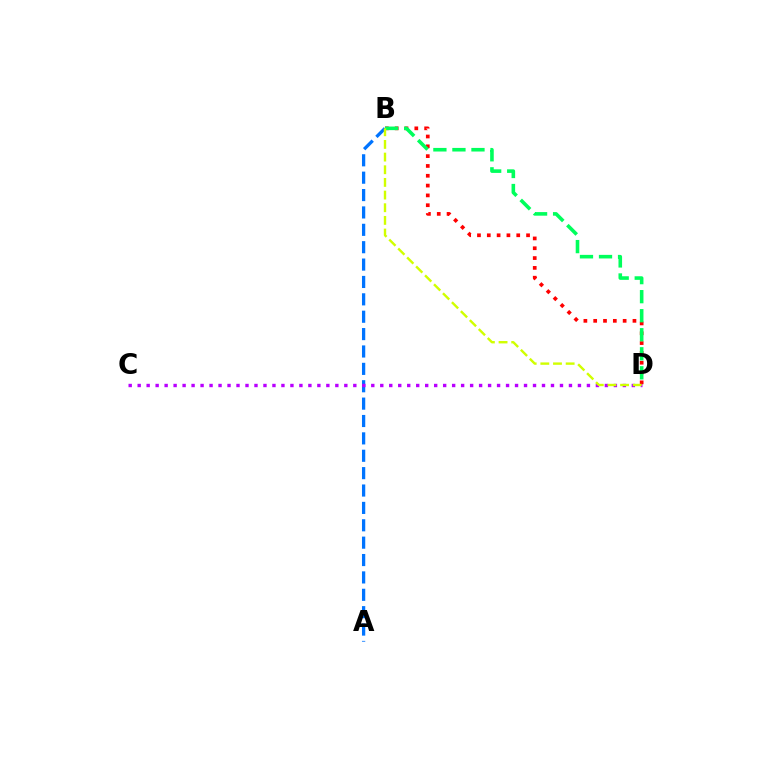{('A', 'B'): [{'color': '#0074ff', 'line_style': 'dashed', 'thickness': 2.36}], ('C', 'D'): [{'color': '#b900ff', 'line_style': 'dotted', 'thickness': 2.44}], ('B', 'D'): [{'color': '#ff0000', 'line_style': 'dotted', 'thickness': 2.67}, {'color': '#00ff5c', 'line_style': 'dashed', 'thickness': 2.59}, {'color': '#d1ff00', 'line_style': 'dashed', 'thickness': 1.72}]}